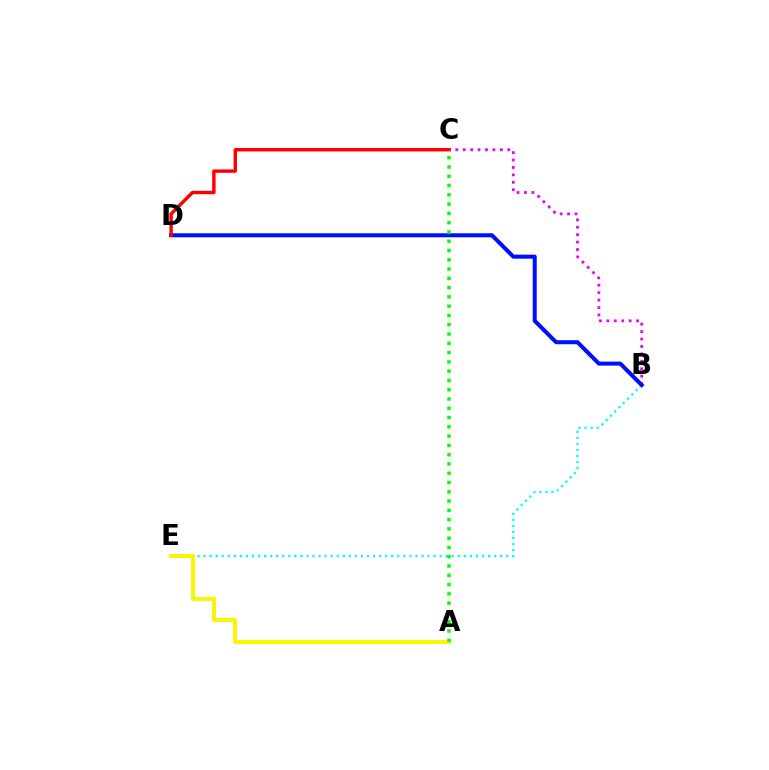{('B', 'E'): [{'color': '#00fff6', 'line_style': 'dotted', 'thickness': 1.64}], ('B', 'C'): [{'color': '#ee00ff', 'line_style': 'dotted', 'thickness': 2.02}], ('A', 'E'): [{'color': '#fcf500', 'line_style': 'solid', 'thickness': 2.83}], ('B', 'D'): [{'color': '#0010ff', 'line_style': 'solid', 'thickness': 2.9}], ('C', 'D'): [{'color': '#ff0000', 'line_style': 'solid', 'thickness': 2.44}], ('A', 'C'): [{'color': '#08ff00', 'line_style': 'dotted', 'thickness': 2.52}]}